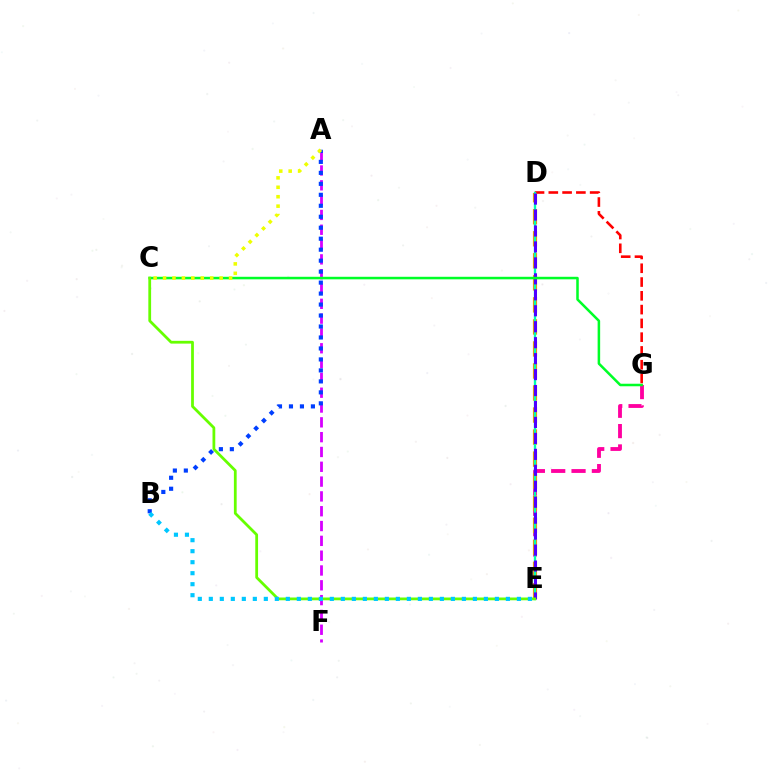{('E', 'G'): [{'color': '#ff00a0', 'line_style': 'dashed', 'thickness': 2.76}], ('D', 'G'): [{'color': '#ff0000', 'line_style': 'dashed', 'thickness': 1.87}], ('A', 'F'): [{'color': '#d600ff', 'line_style': 'dashed', 'thickness': 2.01}], ('D', 'E'): [{'color': '#ff8800', 'line_style': 'dashed', 'thickness': 2.99}, {'color': '#00ffaf', 'line_style': 'solid', 'thickness': 1.69}, {'color': '#4f00ff', 'line_style': 'dashed', 'thickness': 2.17}], ('C', 'G'): [{'color': '#00ff27', 'line_style': 'solid', 'thickness': 1.82}], ('C', 'E'): [{'color': '#66ff00', 'line_style': 'solid', 'thickness': 2.0}], ('A', 'B'): [{'color': '#003fff', 'line_style': 'dotted', 'thickness': 2.98}], ('B', 'E'): [{'color': '#00c7ff', 'line_style': 'dotted', 'thickness': 2.99}], ('A', 'C'): [{'color': '#eeff00', 'line_style': 'dotted', 'thickness': 2.56}]}